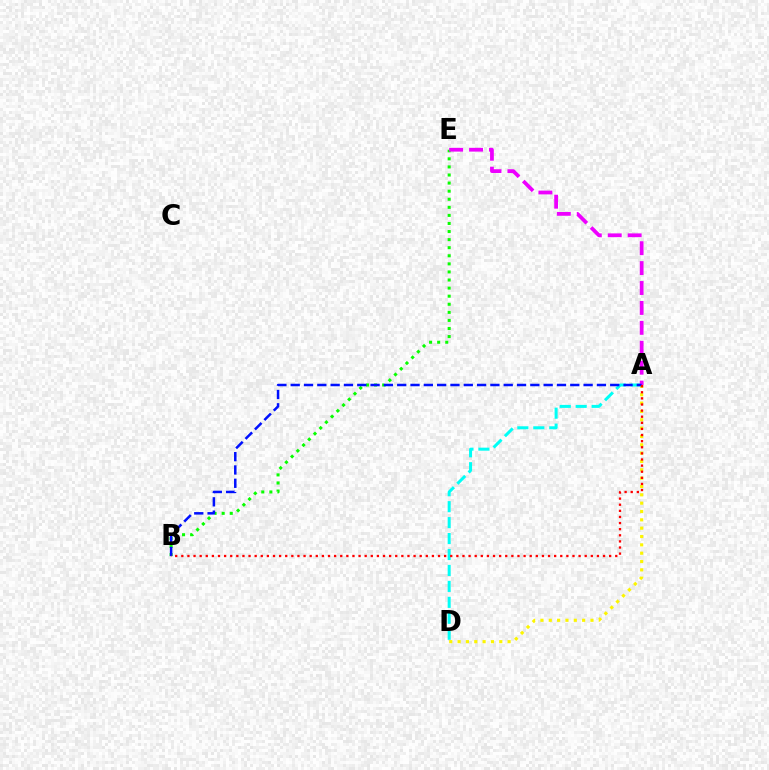{('A', 'D'): [{'color': '#fcf500', 'line_style': 'dotted', 'thickness': 2.27}, {'color': '#00fff6', 'line_style': 'dashed', 'thickness': 2.17}], ('B', 'E'): [{'color': '#08ff00', 'line_style': 'dotted', 'thickness': 2.19}], ('A', 'E'): [{'color': '#ee00ff', 'line_style': 'dashed', 'thickness': 2.71}], ('A', 'B'): [{'color': '#0010ff', 'line_style': 'dashed', 'thickness': 1.81}, {'color': '#ff0000', 'line_style': 'dotted', 'thickness': 1.66}]}